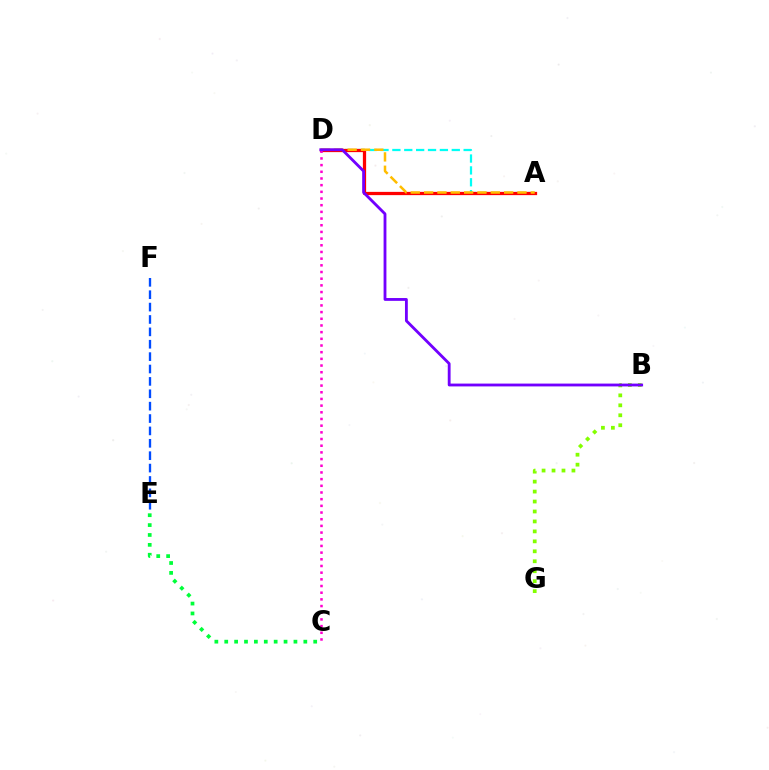{('A', 'D'): [{'color': '#00fff6', 'line_style': 'dashed', 'thickness': 1.61}, {'color': '#ff0000', 'line_style': 'solid', 'thickness': 2.34}, {'color': '#ffbd00', 'line_style': 'dashed', 'thickness': 1.81}], ('C', 'E'): [{'color': '#00ff39', 'line_style': 'dotted', 'thickness': 2.69}], ('E', 'F'): [{'color': '#004bff', 'line_style': 'dashed', 'thickness': 1.68}], ('B', 'G'): [{'color': '#84ff00', 'line_style': 'dotted', 'thickness': 2.7}], ('C', 'D'): [{'color': '#ff00cf', 'line_style': 'dotted', 'thickness': 1.82}], ('B', 'D'): [{'color': '#7200ff', 'line_style': 'solid', 'thickness': 2.04}]}